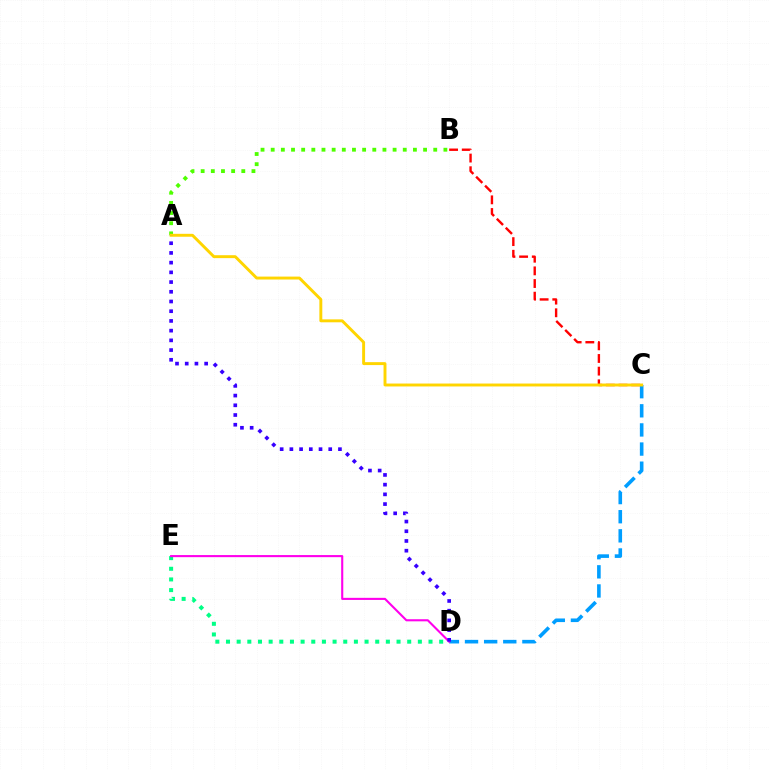{('C', 'D'): [{'color': '#009eff', 'line_style': 'dashed', 'thickness': 2.6}], ('A', 'B'): [{'color': '#4fff00', 'line_style': 'dotted', 'thickness': 2.76}], ('B', 'C'): [{'color': '#ff0000', 'line_style': 'dashed', 'thickness': 1.72}], ('A', 'C'): [{'color': '#ffd500', 'line_style': 'solid', 'thickness': 2.11}], ('D', 'E'): [{'color': '#00ff86', 'line_style': 'dotted', 'thickness': 2.9}, {'color': '#ff00ed', 'line_style': 'solid', 'thickness': 1.52}], ('A', 'D'): [{'color': '#3700ff', 'line_style': 'dotted', 'thickness': 2.64}]}